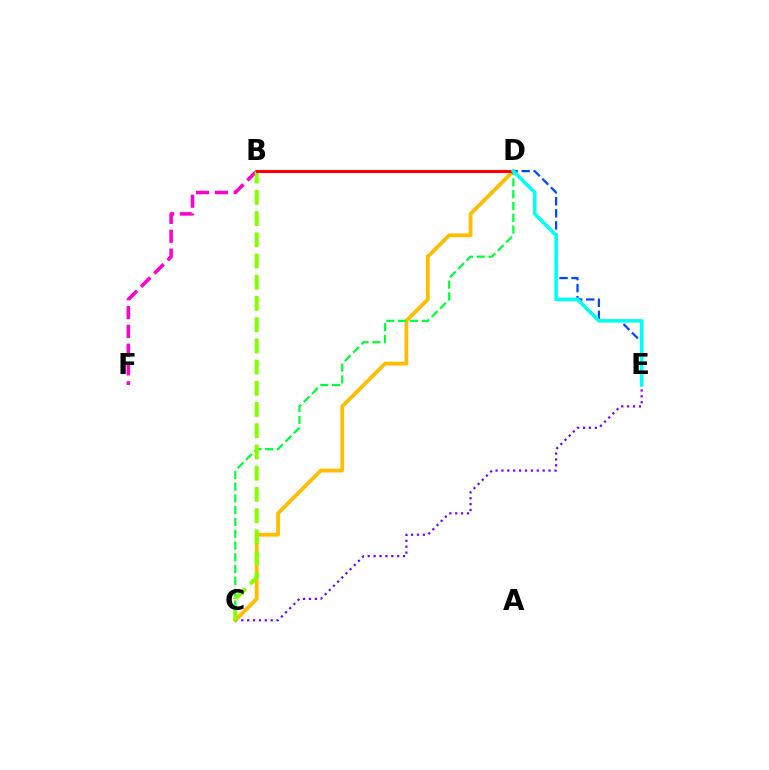{('C', 'E'): [{'color': '#7200ff', 'line_style': 'dotted', 'thickness': 1.6}], ('C', 'D'): [{'color': '#ffbd00', 'line_style': 'solid', 'thickness': 2.72}, {'color': '#00ff39', 'line_style': 'dashed', 'thickness': 1.6}], ('D', 'E'): [{'color': '#004bff', 'line_style': 'dashed', 'thickness': 1.63}, {'color': '#00fff6', 'line_style': 'solid', 'thickness': 2.56}], ('B', 'F'): [{'color': '#ff00cf', 'line_style': 'dashed', 'thickness': 2.55}], ('B', 'C'): [{'color': '#84ff00', 'line_style': 'dashed', 'thickness': 2.88}], ('B', 'D'): [{'color': '#ff0000', 'line_style': 'solid', 'thickness': 2.24}]}